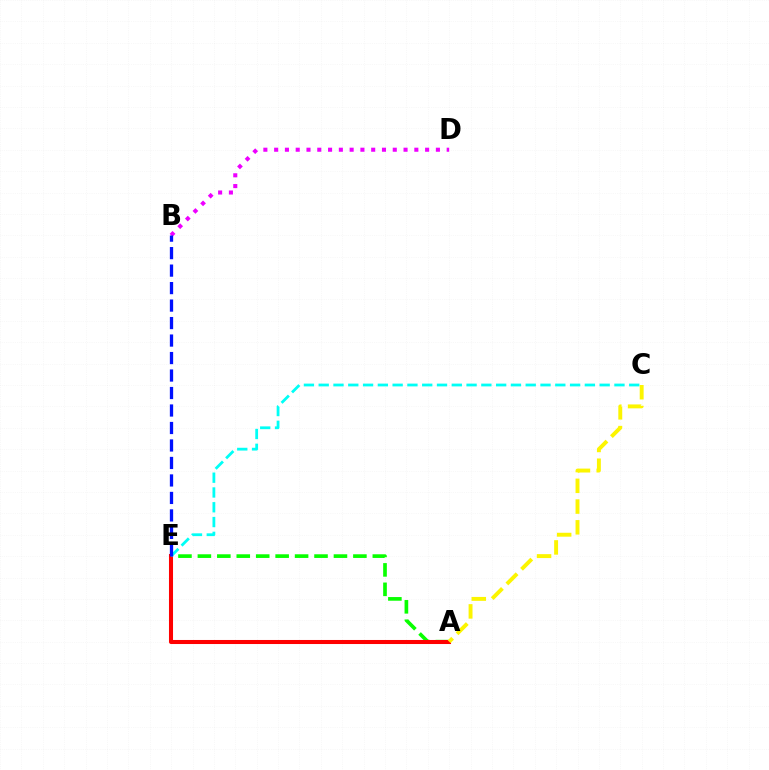{('A', 'E'): [{'color': '#08ff00', 'line_style': 'dashed', 'thickness': 2.64}, {'color': '#ff0000', 'line_style': 'solid', 'thickness': 2.92}], ('B', 'D'): [{'color': '#ee00ff', 'line_style': 'dotted', 'thickness': 2.93}], ('C', 'E'): [{'color': '#00fff6', 'line_style': 'dashed', 'thickness': 2.01}], ('A', 'C'): [{'color': '#fcf500', 'line_style': 'dashed', 'thickness': 2.82}], ('B', 'E'): [{'color': '#0010ff', 'line_style': 'dashed', 'thickness': 2.38}]}